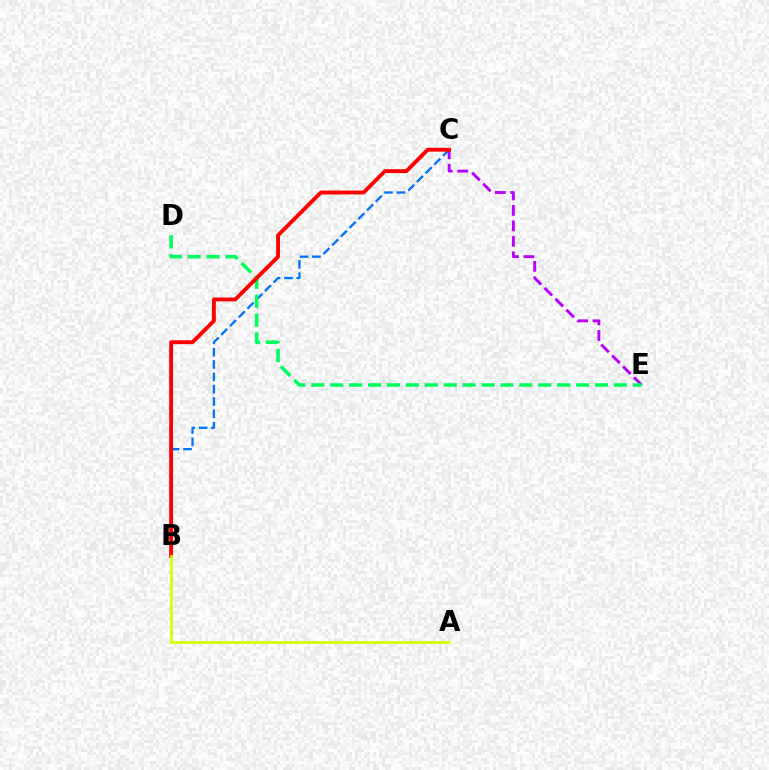{('B', 'C'): [{'color': '#0074ff', 'line_style': 'dashed', 'thickness': 1.68}, {'color': '#ff0000', 'line_style': 'solid', 'thickness': 2.78}], ('C', 'E'): [{'color': '#b900ff', 'line_style': 'dashed', 'thickness': 2.1}], ('D', 'E'): [{'color': '#00ff5c', 'line_style': 'dashed', 'thickness': 2.57}], ('A', 'B'): [{'color': '#d1ff00', 'line_style': 'solid', 'thickness': 1.91}]}